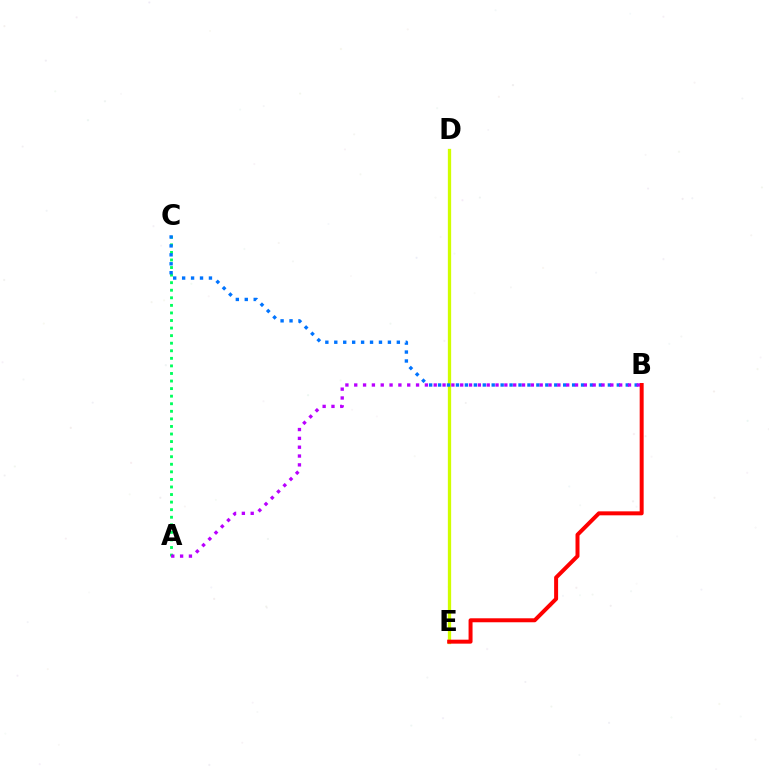{('D', 'E'): [{'color': '#d1ff00', 'line_style': 'solid', 'thickness': 2.37}], ('A', 'C'): [{'color': '#00ff5c', 'line_style': 'dotted', 'thickness': 2.06}], ('B', 'E'): [{'color': '#ff0000', 'line_style': 'solid', 'thickness': 2.86}], ('B', 'C'): [{'color': '#0074ff', 'line_style': 'dotted', 'thickness': 2.43}], ('A', 'B'): [{'color': '#b900ff', 'line_style': 'dotted', 'thickness': 2.4}]}